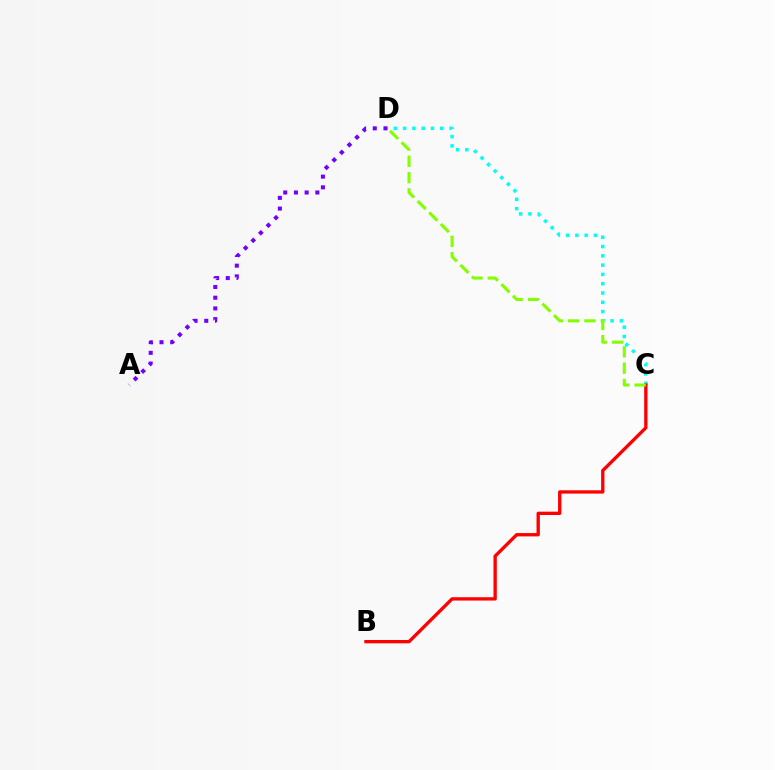{('C', 'D'): [{'color': '#00fff6', 'line_style': 'dotted', 'thickness': 2.52}, {'color': '#84ff00', 'line_style': 'dashed', 'thickness': 2.22}], ('A', 'D'): [{'color': '#7200ff', 'line_style': 'dotted', 'thickness': 2.91}], ('B', 'C'): [{'color': '#ff0000', 'line_style': 'solid', 'thickness': 2.39}]}